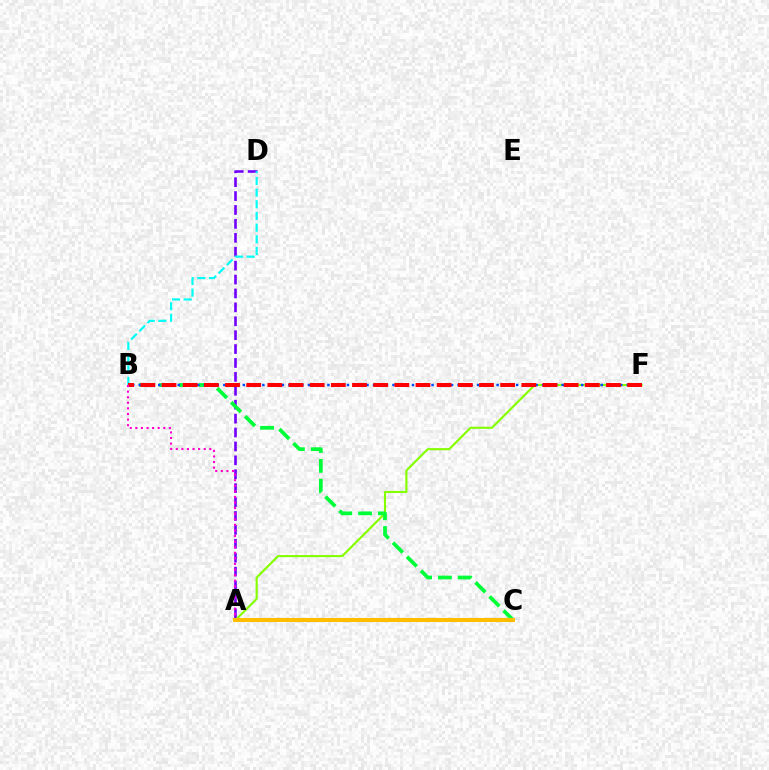{('A', 'D'): [{'color': '#7200ff', 'line_style': 'dashed', 'thickness': 1.89}], ('A', 'F'): [{'color': '#84ff00', 'line_style': 'solid', 'thickness': 1.53}], ('B', 'D'): [{'color': '#00fff6', 'line_style': 'dashed', 'thickness': 1.58}], ('B', 'C'): [{'color': '#00ff39', 'line_style': 'dashed', 'thickness': 2.69}], ('B', 'F'): [{'color': '#004bff', 'line_style': 'dotted', 'thickness': 1.77}, {'color': '#ff0000', 'line_style': 'dashed', 'thickness': 2.87}], ('A', 'B'): [{'color': '#ff00cf', 'line_style': 'dotted', 'thickness': 1.52}], ('A', 'C'): [{'color': '#ffbd00', 'line_style': 'solid', 'thickness': 2.94}]}